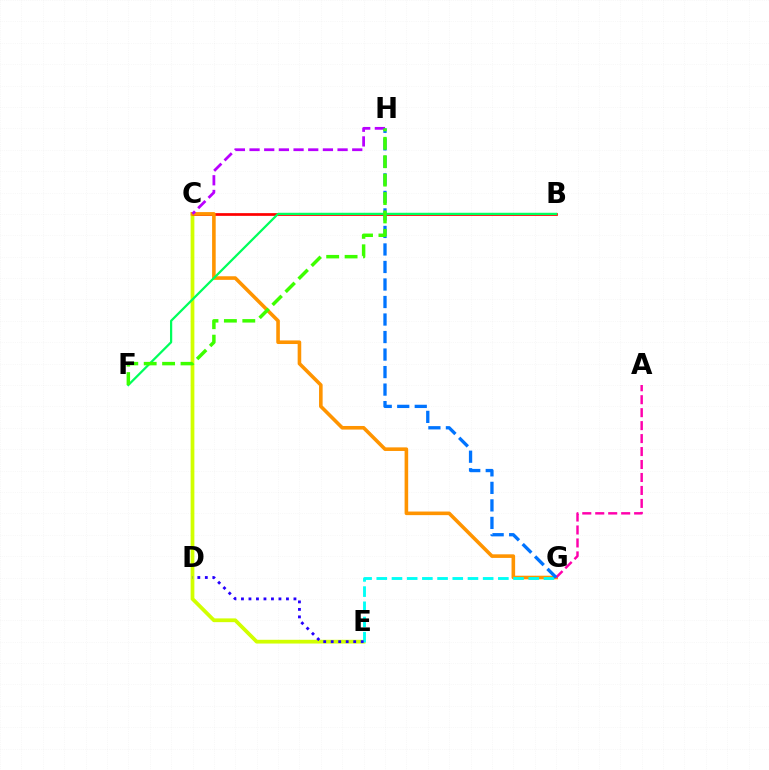{('C', 'E'): [{'color': '#d1ff00', 'line_style': 'solid', 'thickness': 2.7}], ('B', 'C'): [{'color': '#ff0000', 'line_style': 'solid', 'thickness': 1.96}], ('C', 'G'): [{'color': '#ff9400', 'line_style': 'solid', 'thickness': 2.59}], ('A', 'G'): [{'color': '#ff00ac', 'line_style': 'dashed', 'thickness': 1.76}], ('B', 'F'): [{'color': '#00ff5c', 'line_style': 'solid', 'thickness': 1.61}], ('E', 'G'): [{'color': '#00fff6', 'line_style': 'dashed', 'thickness': 2.06}], ('C', 'H'): [{'color': '#b900ff', 'line_style': 'dashed', 'thickness': 1.99}], ('G', 'H'): [{'color': '#0074ff', 'line_style': 'dashed', 'thickness': 2.38}], ('F', 'H'): [{'color': '#3dff00', 'line_style': 'dashed', 'thickness': 2.5}], ('D', 'E'): [{'color': '#2500ff', 'line_style': 'dotted', 'thickness': 2.04}]}